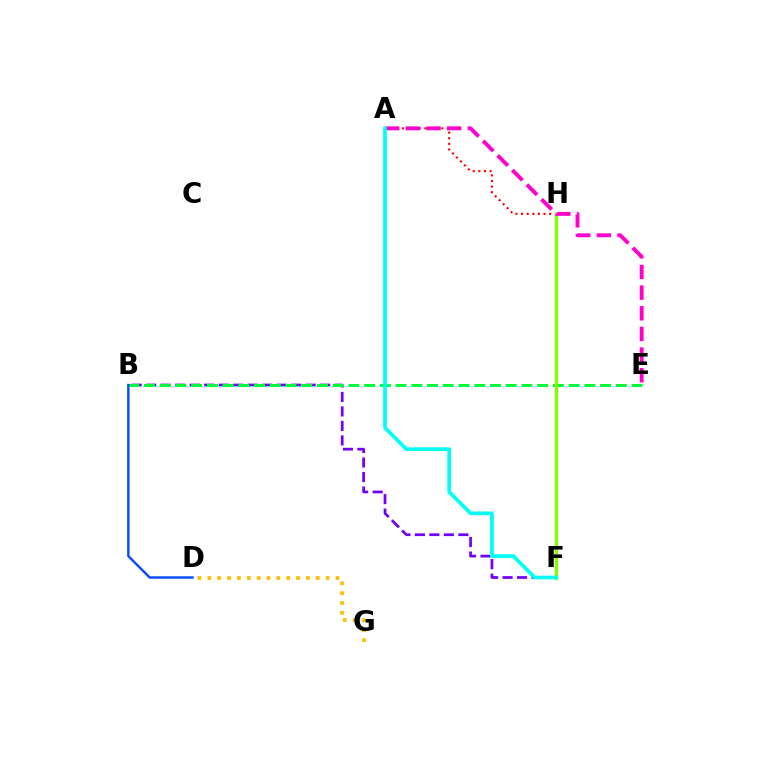{('B', 'F'): [{'color': '#7200ff', 'line_style': 'dashed', 'thickness': 1.97}], ('B', 'E'): [{'color': '#00ff39', 'line_style': 'dashed', 'thickness': 2.14}], ('D', 'G'): [{'color': '#ffbd00', 'line_style': 'dotted', 'thickness': 2.68}], ('A', 'H'): [{'color': '#ff0000', 'line_style': 'dotted', 'thickness': 1.53}], ('F', 'H'): [{'color': '#84ff00', 'line_style': 'solid', 'thickness': 2.39}], ('A', 'E'): [{'color': '#ff00cf', 'line_style': 'dashed', 'thickness': 2.81}], ('B', 'D'): [{'color': '#004bff', 'line_style': 'solid', 'thickness': 1.72}], ('A', 'F'): [{'color': '#00fff6', 'line_style': 'solid', 'thickness': 2.66}]}